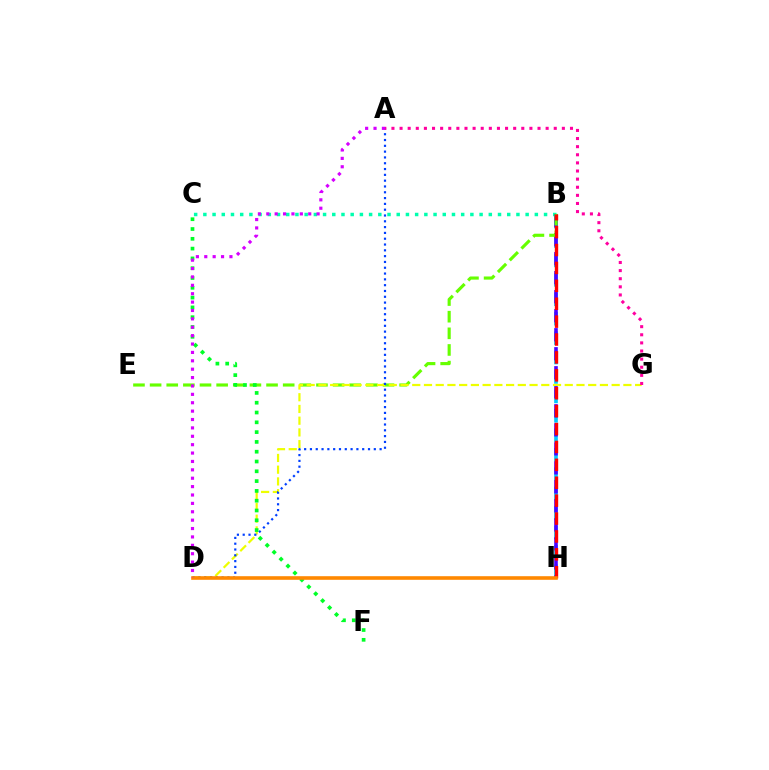{('B', 'H'): [{'color': '#00c7ff', 'line_style': 'dashed', 'thickness': 2.64}, {'color': '#4f00ff', 'line_style': 'dashed', 'thickness': 2.58}, {'color': '#ff0000', 'line_style': 'dashed', 'thickness': 2.43}], ('B', 'C'): [{'color': '#00ffaf', 'line_style': 'dotted', 'thickness': 2.5}], ('B', 'E'): [{'color': '#66ff00', 'line_style': 'dashed', 'thickness': 2.26}], ('D', 'G'): [{'color': '#eeff00', 'line_style': 'dashed', 'thickness': 1.59}], ('A', 'D'): [{'color': '#003fff', 'line_style': 'dotted', 'thickness': 1.58}, {'color': '#d600ff', 'line_style': 'dotted', 'thickness': 2.28}], ('C', 'F'): [{'color': '#00ff27', 'line_style': 'dotted', 'thickness': 2.66}], ('A', 'G'): [{'color': '#ff00a0', 'line_style': 'dotted', 'thickness': 2.2}], ('D', 'H'): [{'color': '#ff8800', 'line_style': 'solid', 'thickness': 2.6}]}